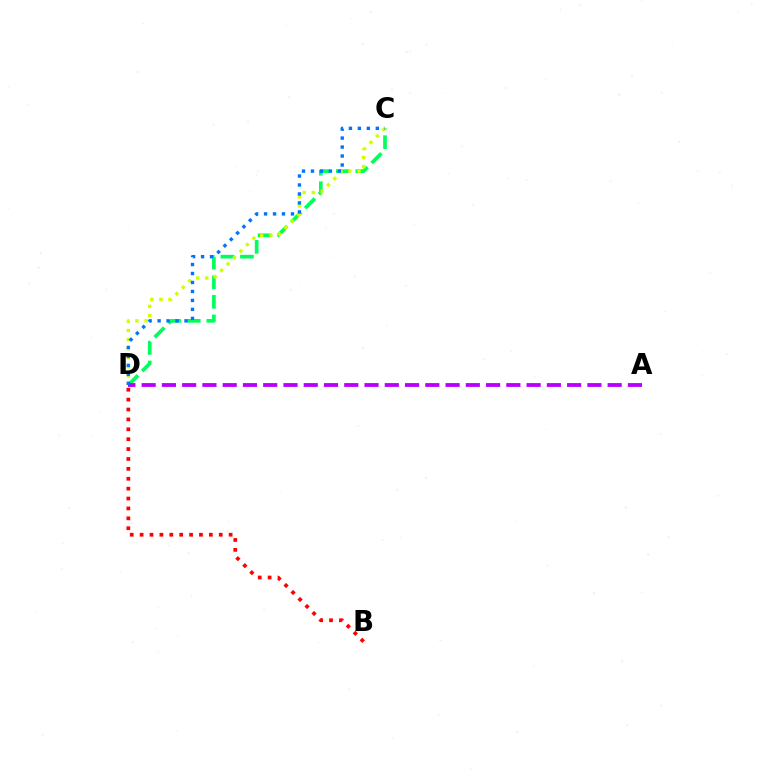{('C', 'D'): [{'color': '#00ff5c', 'line_style': 'dashed', 'thickness': 2.66}, {'color': '#d1ff00', 'line_style': 'dotted', 'thickness': 2.47}, {'color': '#0074ff', 'line_style': 'dotted', 'thickness': 2.44}], ('B', 'D'): [{'color': '#ff0000', 'line_style': 'dotted', 'thickness': 2.69}], ('A', 'D'): [{'color': '#b900ff', 'line_style': 'dashed', 'thickness': 2.75}]}